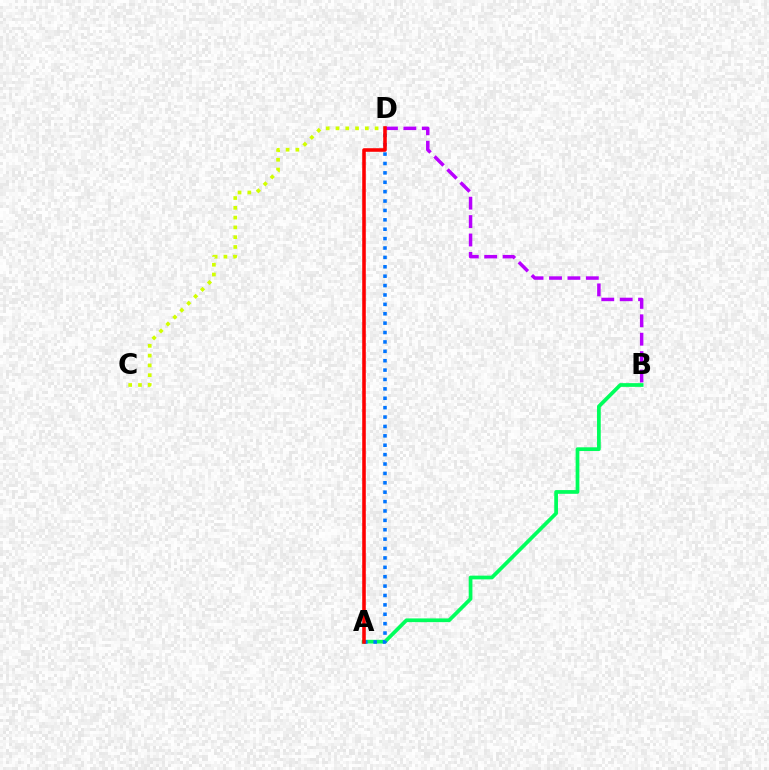{('B', 'D'): [{'color': '#b900ff', 'line_style': 'dashed', 'thickness': 2.5}], ('C', 'D'): [{'color': '#d1ff00', 'line_style': 'dotted', 'thickness': 2.66}], ('A', 'B'): [{'color': '#00ff5c', 'line_style': 'solid', 'thickness': 2.68}], ('A', 'D'): [{'color': '#0074ff', 'line_style': 'dotted', 'thickness': 2.55}, {'color': '#ff0000', 'line_style': 'solid', 'thickness': 2.57}]}